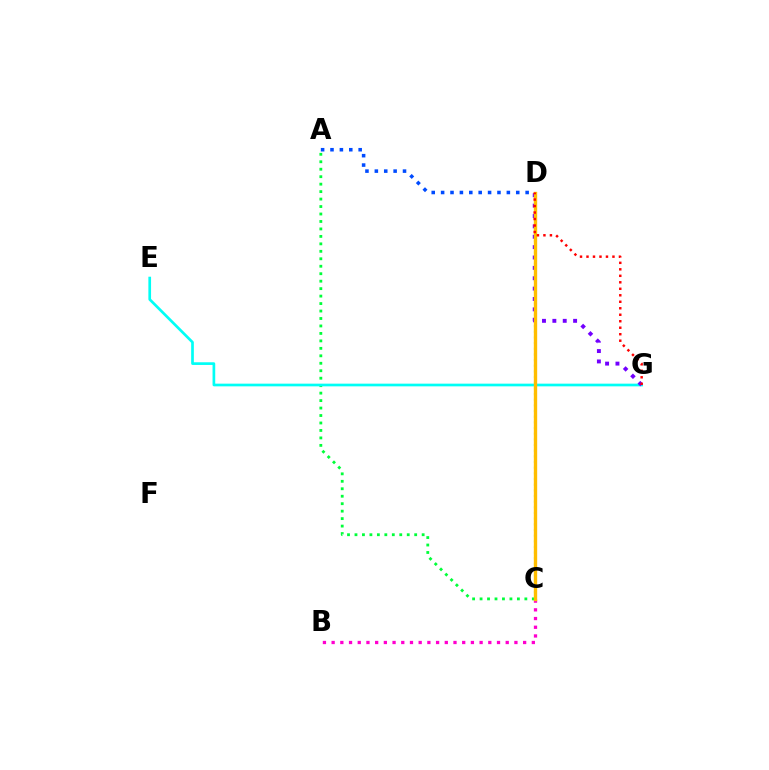{('C', 'D'): [{'color': '#84ff00', 'line_style': 'dotted', 'thickness': 1.54}, {'color': '#ffbd00', 'line_style': 'solid', 'thickness': 2.41}], ('B', 'C'): [{'color': '#ff00cf', 'line_style': 'dotted', 'thickness': 2.36}], ('A', 'D'): [{'color': '#004bff', 'line_style': 'dotted', 'thickness': 2.55}], ('A', 'C'): [{'color': '#00ff39', 'line_style': 'dotted', 'thickness': 2.03}], ('E', 'G'): [{'color': '#00fff6', 'line_style': 'solid', 'thickness': 1.93}], ('D', 'G'): [{'color': '#7200ff', 'line_style': 'dotted', 'thickness': 2.82}, {'color': '#ff0000', 'line_style': 'dotted', 'thickness': 1.76}]}